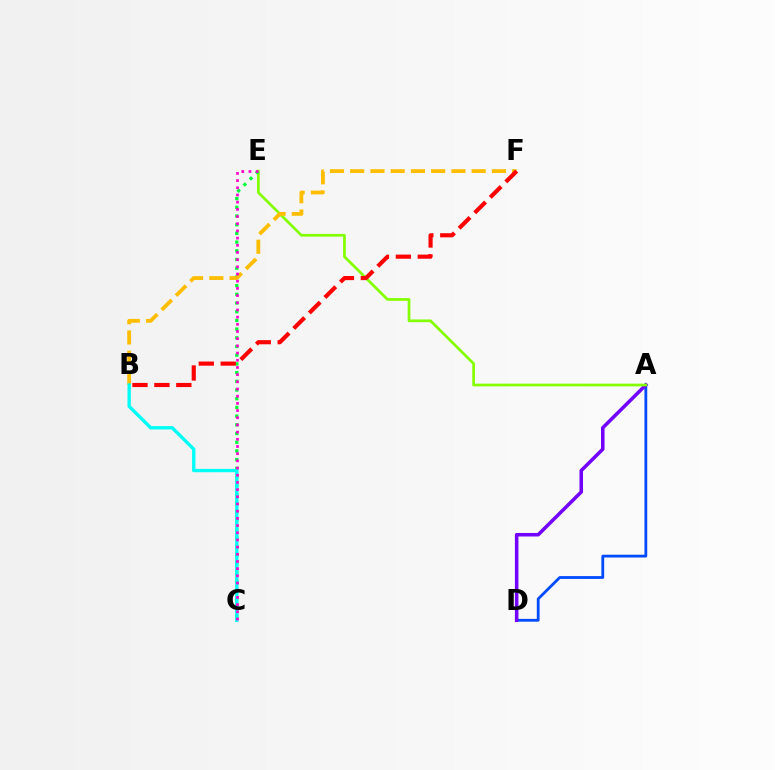{('A', 'D'): [{'color': '#004bff', 'line_style': 'solid', 'thickness': 2.01}, {'color': '#7200ff', 'line_style': 'solid', 'thickness': 2.54}], ('A', 'E'): [{'color': '#84ff00', 'line_style': 'solid', 'thickness': 1.97}], ('C', 'E'): [{'color': '#00ff39', 'line_style': 'dotted', 'thickness': 2.36}, {'color': '#ff00cf', 'line_style': 'dotted', 'thickness': 1.95}], ('B', 'F'): [{'color': '#ffbd00', 'line_style': 'dashed', 'thickness': 2.75}, {'color': '#ff0000', 'line_style': 'dashed', 'thickness': 2.98}], ('B', 'C'): [{'color': '#00fff6', 'line_style': 'solid', 'thickness': 2.4}]}